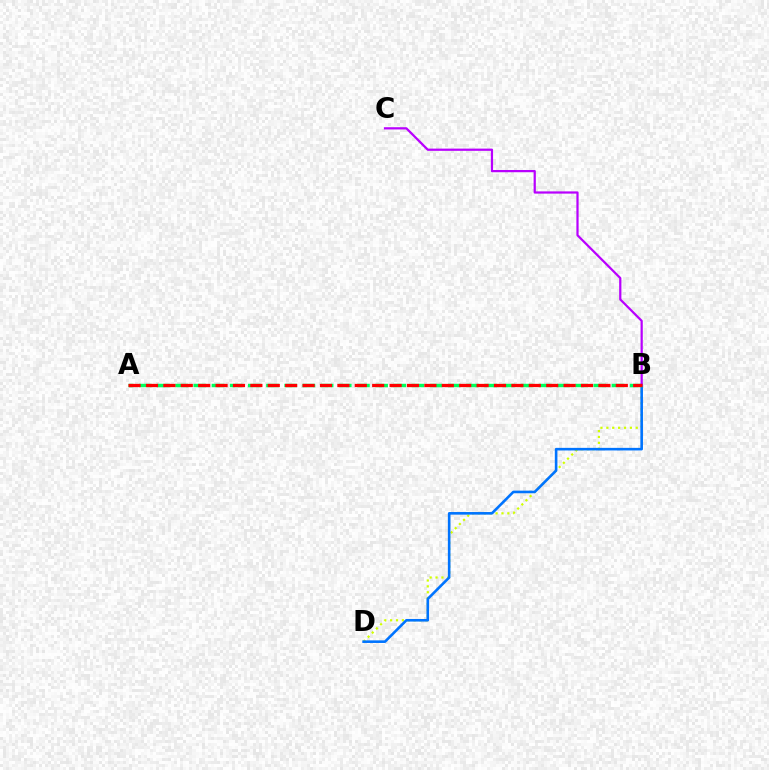{('B', 'D'): [{'color': '#d1ff00', 'line_style': 'dotted', 'thickness': 1.6}, {'color': '#0074ff', 'line_style': 'solid', 'thickness': 1.88}], ('A', 'B'): [{'color': '#00ff5c', 'line_style': 'dashed', 'thickness': 2.47}, {'color': '#ff0000', 'line_style': 'dashed', 'thickness': 2.36}], ('B', 'C'): [{'color': '#b900ff', 'line_style': 'solid', 'thickness': 1.61}]}